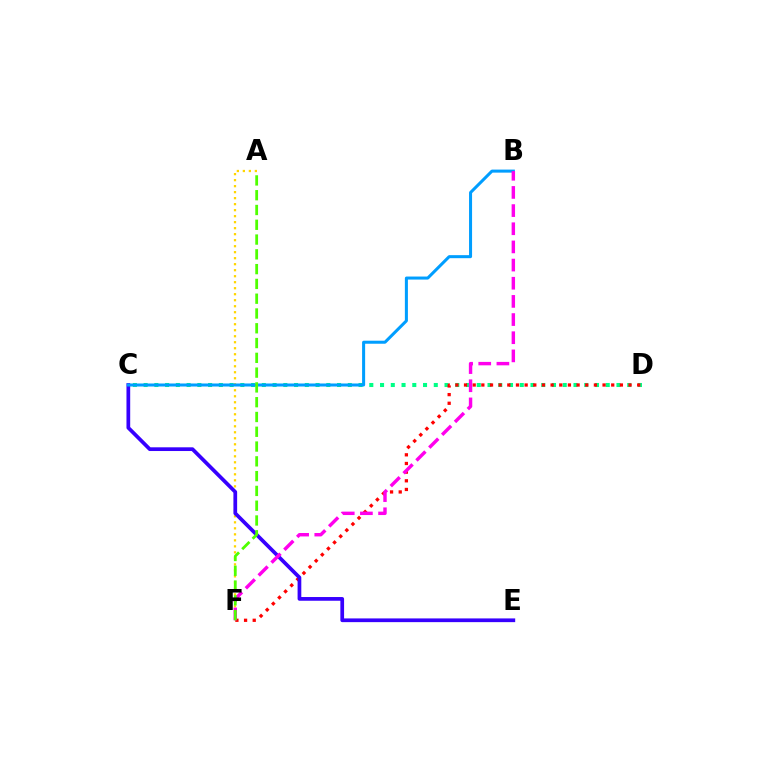{('C', 'D'): [{'color': '#00ff86', 'line_style': 'dotted', 'thickness': 2.92}], ('A', 'F'): [{'color': '#ffd500', 'line_style': 'dotted', 'thickness': 1.63}, {'color': '#4fff00', 'line_style': 'dashed', 'thickness': 2.01}], ('D', 'F'): [{'color': '#ff0000', 'line_style': 'dotted', 'thickness': 2.35}], ('C', 'E'): [{'color': '#3700ff', 'line_style': 'solid', 'thickness': 2.68}], ('B', 'C'): [{'color': '#009eff', 'line_style': 'solid', 'thickness': 2.18}], ('B', 'F'): [{'color': '#ff00ed', 'line_style': 'dashed', 'thickness': 2.47}]}